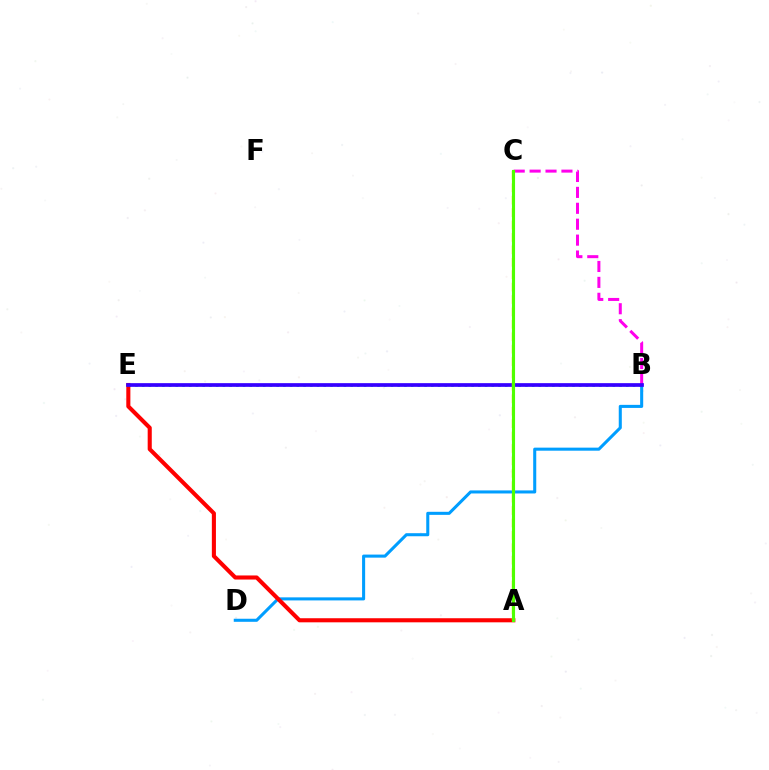{('B', 'E'): [{'color': '#00ff86', 'line_style': 'dotted', 'thickness': 1.83}, {'color': '#3700ff', 'line_style': 'solid', 'thickness': 2.67}], ('B', 'D'): [{'color': '#009eff', 'line_style': 'solid', 'thickness': 2.2}], ('A', 'E'): [{'color': '#ff0000', 'line_style': 'solid', 'thickness': 2.94}], ('B', 'C'): [{'color': '#ff00ed', 'line_style': 'dashed', 'thickness': 2.16}], ('A', 'C'): [{'color': '#ffd500', 'line_style': 'dashed', 'thickness': 1.69}, {'color': '#4fff00', 'line_style': 'solid', 'thickness': 2.24}]}